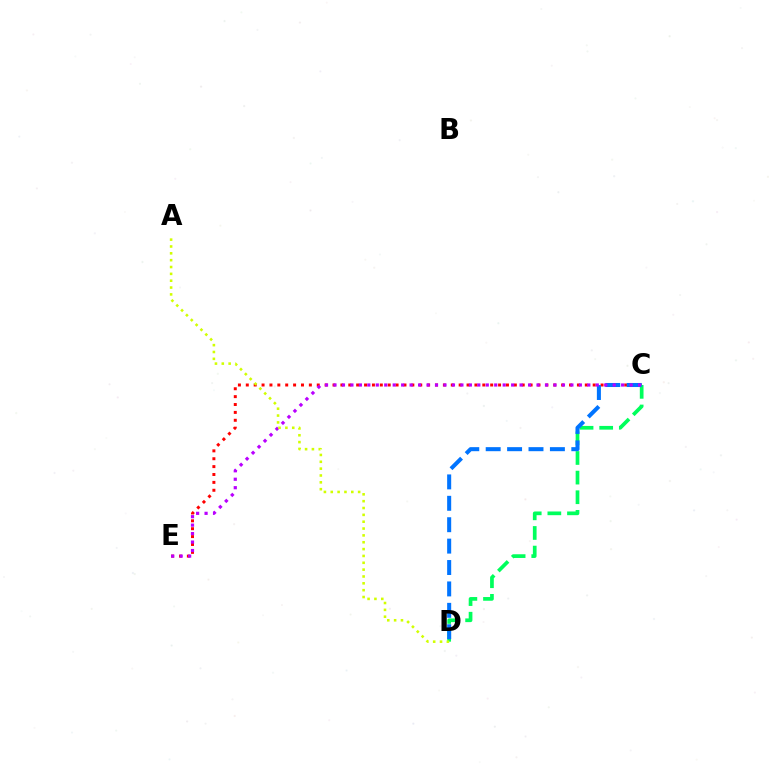{('C', 'E'): [{'color': '#ff0000', 'line_style': 'dotted', 'thickness': 2.14}, {'color': '#b900ff', 'line_style': 'dotted', 'thickness': 2.3}], ('C', 'D'): [{'color': '#00ff5c', 'line_style': 'dashed', 'thickness': 2.67}, {'color': '#0074ff', 'line_style': 'dashed', 'thickness': 2.91}], ('A', 'D'): [{'color': '#d1ff00', 'line_style': 'dotted', 'thickness': 1.86}]}